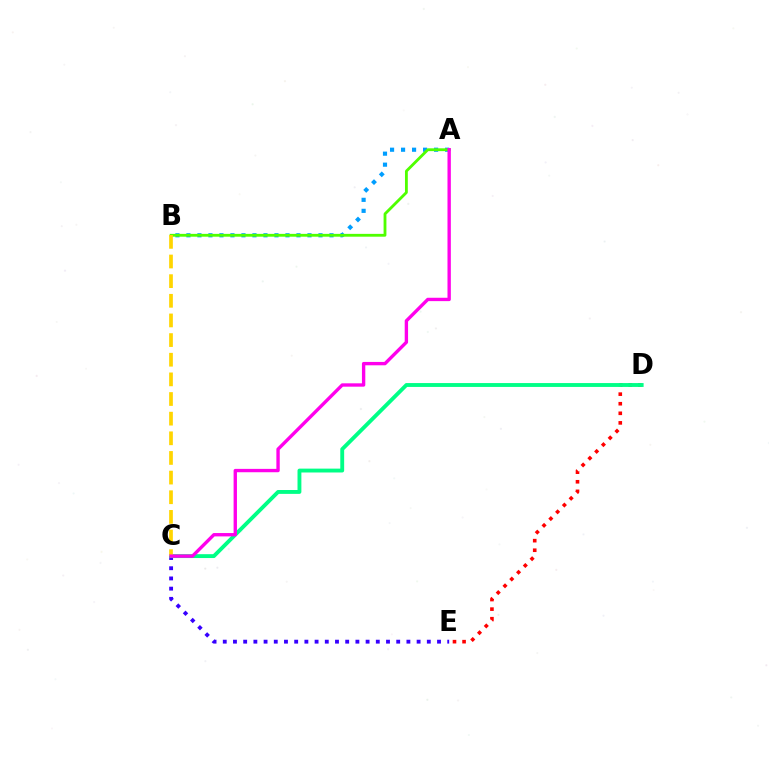{('D', 'E'): [{'color': '#ff0000', 'line_style': 'dotted', 'thickness': 2.6}], ('C', 'E'): [{'color': '#3700ff', 'line_style': 'dotted', 'thickness': 2.77}], ('A', 'B'): [{'color': '#009eff', 'line_style': 'dotted', 'thickness': 2.99}, {'color': '#4fff00', 'line_style': 'solid', 'thickness': 2.03}], ('C', 'D'): [{'color': '#00ff86', 'line_style': 'solid', 'thickness': 2.79}], ('B', 'C'): [{'color': '#ffd500', 'line_style': 'dashed', 'thickness': 2.67}], ('A', 'C'): [{'color': '#ff00ed', 'line_style': 'solid', 'thickness': 2.42}]}